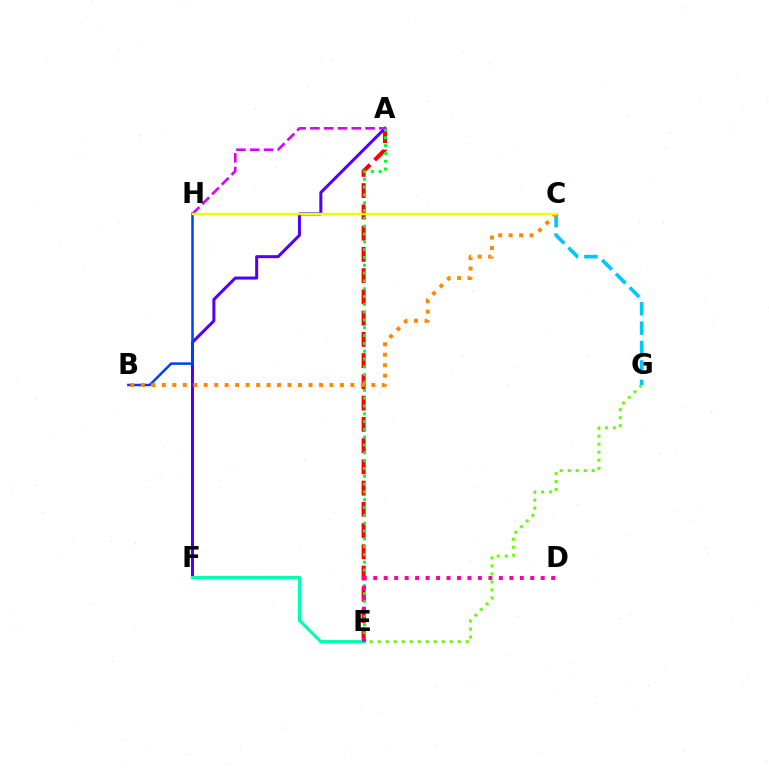{('A', 'E'): [{'color': '#ff0000', 'line_style': 'dashed', 'thickness': 2.89}, {'color': '#00ff27', 'line_style': 'dotted', 'thickness': 2.12}], ('A', 'F'): [{'color': '#4f00ff', 'line_style': 'solid', 'thickness': 2.17}], ('E', 'G'): [{'color': '#66ff00', 'line_style': 'dotted', 'thickness': 2.17}], ('E', 'F'): [{'color': '#00ffaf', 'line_style': 'solid', 'thickness': 2.3}], ('B', 'H'): [{'color': '#003fff', 'line_style': 'solid', 'thickness': 1.8}], ('C', 'G'): [{'color': '#00c7ff', 'line_style': 'dashed', 'thickness': 2.64}], ('A', 'H'): [{'color': '#d600ff', 'line_style': 'dashed', 'thickness': 1.87}], ('B', 'C'): [{'color': '#ff8800', 'line_style': 'dotted', 'thickness': 2.85}], ('C', 'H'): [{'color': '#eeff00', 'line_style': 'solid', 'thickness': 1.74}], ('D', 'E'): [{'color': '#ff00a0', 'line_style': 'dotted', 'thickness': 2.84}]}